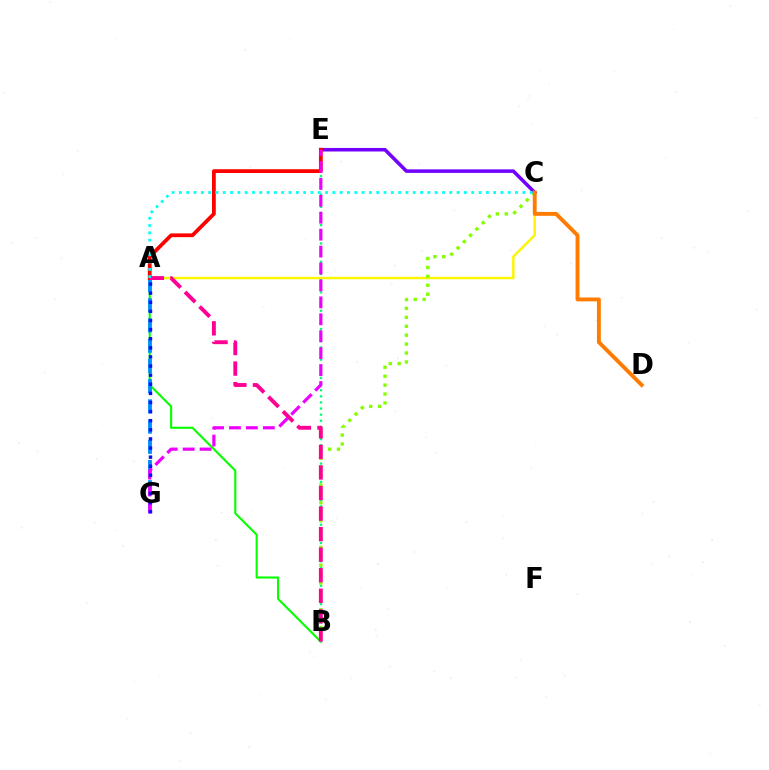{('A', 'B'): [{'color': '#08ff00', 'line_style': 'solid', 'thickness': 1.53}, {'color': '#ff0094', 'line_style': 'dashed', 'thickness': 2.79}], ('A', 'C'): [{'color': '#fcf500', 'line_style': 'solid', 'thickness': 1.76}, {'color': '#00fff6', 'line_style': 'dotted', 'thickness': 1.99}], ('B', 'E'): [{'color': '#00ff74', 'line_style': 'dotted', 'thickness': 1.66}], ('B', 'C'): [{'color': '#84ff00', 'line_style': 'dotted', 'thickness': 2.42}], ('A', 'G'): [{'color': '#008cff', 'line_style': 'dashed', 'thickness': 2.75}, {'color': '#0010ff', 'line_style': 'dotted', 'thickness': 2.47}], ('C', 'E'): [{'color': '#7200ff', 'line_style': 'solid', 'thickness': 2.55}], ('A', 'E'): [{'color': '#ff0000', 'line_style': 'solid', 'thickness': 2.71}], ('C', 'D'): [{'color': '#ff7c00', 'line_style': 'solid', 'thickness': 2.79}], ('E', 'G'): [{'color': '#ee00ff', 'line_style': 'dashed', 'thickness': 2.3}]}